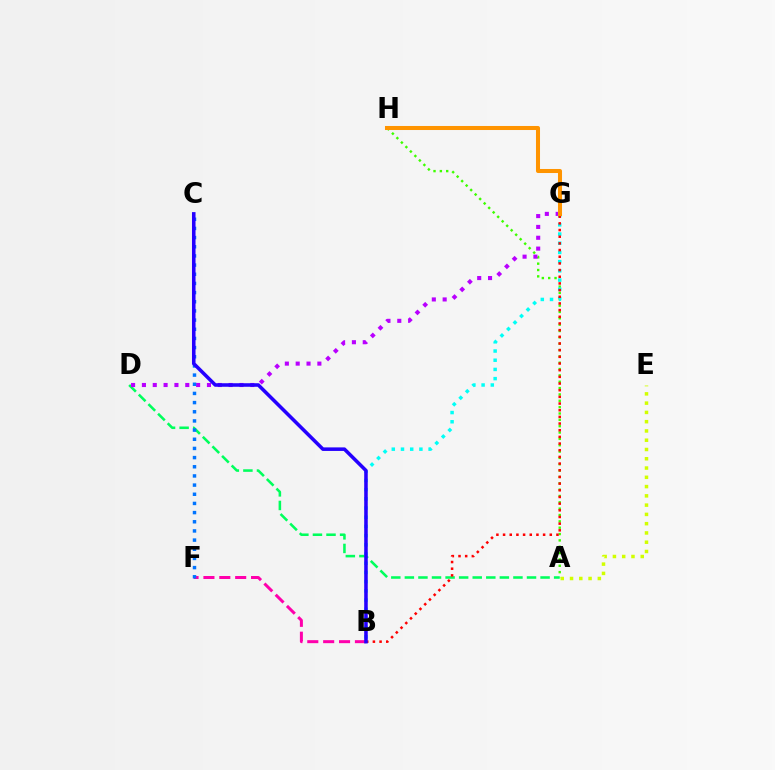{('A', 'H'): [{'color': '#3dff00', 'line_style': 'dotted', 'thickness': 1.72}], ('A', 'D'): [{'color': '#00ff5c', 'line_style': 'dashed', 'thickness': 1.84}], ('B', 'F'): [{'color': '#ff00ac', 'line_style': 'dashed', 'thickness': 2.16}], ('D', 'G'): [{'color': '#b900ff', 'line_style': 'dotted', 'thickness': 2.95}], ('B', 'G'): [{'color': '#00fff6', 'line_style': 'dotted', 'thickness': 2.5}, {'color': '#ff0000', 'line_style': 'dotted', 'thickness': 1.81}], ('A', 'E'): [{'color': '#d1ff00', 'line_style': 'dotted', 'thickness': 2.52}], ('G', 'H'): [{'color': '#ff9400', 'line_style': 'solid', 'thickness': 2.91}], ('C', 'F'): [{'color': '#0074ff', 'line_style': 'dotted', 'thickness': 2.49}], ('B', 'C'): [{'color': '#2500ff', 'line_style': 'solid', 'thickness': 2.56}]}